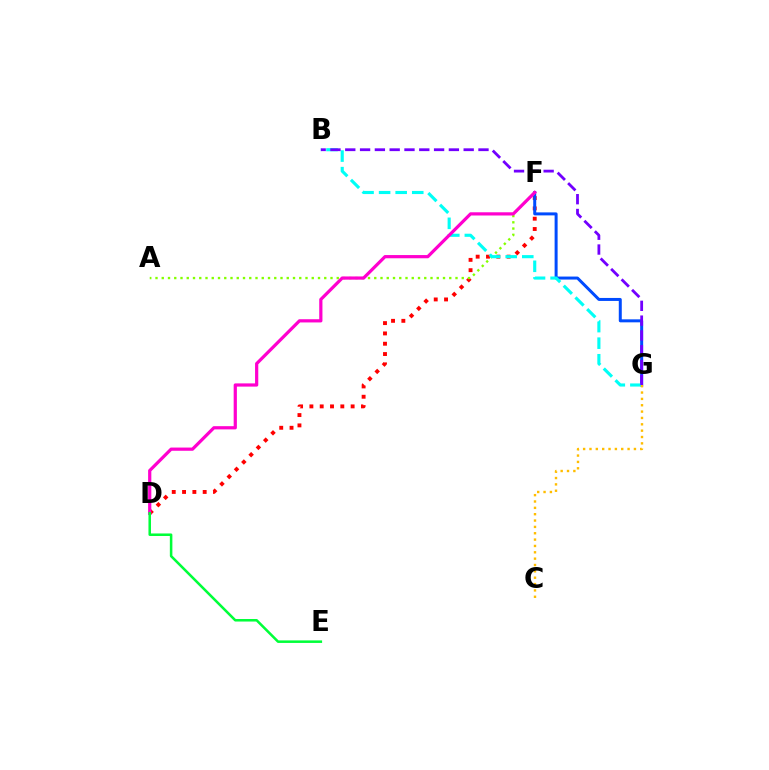{('D', 'F'): [{'color': '#ff0000', 'line_style': 'dotted', 'thickness': 2.8}, {'color': '#ff00cf', 'line_style': 'solid', 'thickness': 2.32}], ('F', 'G'): [{'color': '#004bff', 'line_style': 'solid', 'thickness': 2.16}], ('A', 'F'): [{'color': '#84ff00', 'line_style': 'dotted', 'thickness': 1.7}], ('B', 'G'): [{'color': '#00fff6', 'line_style': 'dashed', 'thickness': 2.25}, {'color': '#7200ff', 'line_style': 'dashed', 'thickness': 2.01}], ('D', 'E'): [{'color': '#00ff39', 'line_style': 'solid', 'thickness': 1.82}], ('C', 'G'): [{'color': '#ffbd00', 'line_style': 'dotted', 'thickness': 1.73}]}